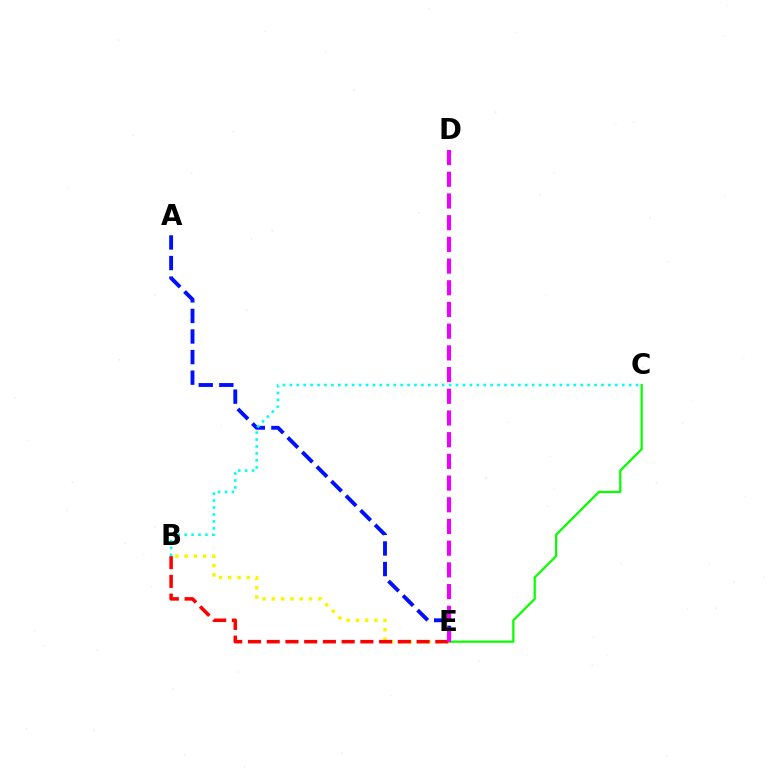{('A', 'E'): [{'color': '#0010ff', 'line_style': 'dashed', 'thickness': 2.8}], ('B', 'E'): [{'color': '#fcf500', 'line_style': 'dotted', 'thickness': 2.52}, {'color': '#ff0000', 'line_style': 'dashed', 'thickness': 2.54}], ('C', 'E'): [{'color': '#08ff00', 'line_style': 'solid', 'thickness': 1.61}], ('D', 'E'): [{'color': '#ee00ff', 'line_style': 'dashed', 'thickness': 2.95}], ('B', 'C'): [{'color': '#00fff6', 'line_style': 'dotted', 'thickness': 1.88}]}